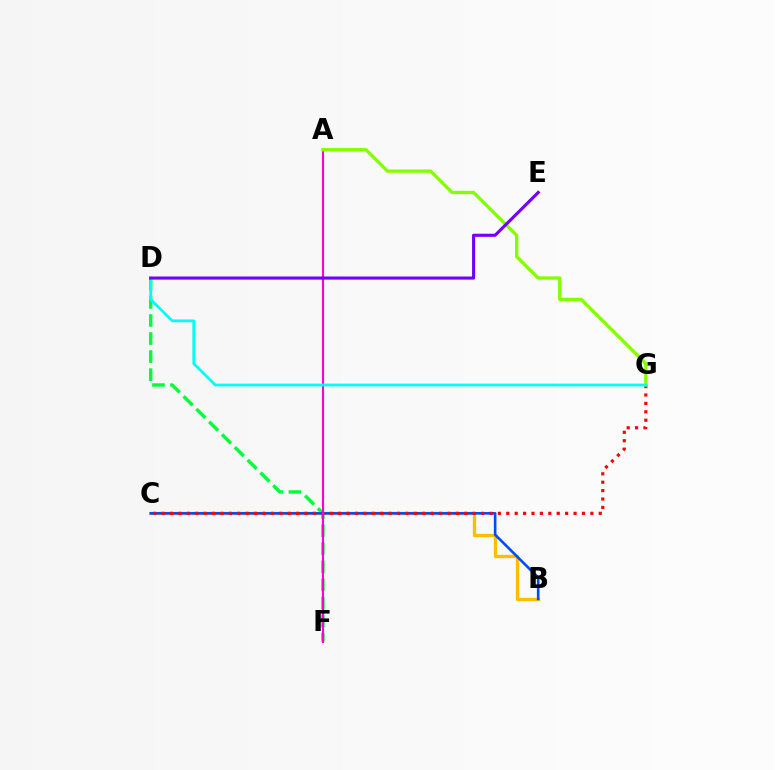{('D', 'F'): [{'color': '#00ff39', 'line_style': 'dashed', 'thickness': 2.45}], ('B', 'C'): [{'color': '#ffbd00', 'line_style': 'solid', 'thickness': 2.39}, {'color': '#004bff', 'line_style': 'solid', 'thickness': 1.88}], ('C', 'G'): [{'color': '#ff0000', 'line_style': 'dotted', 'thickness': 2.28}], ('A', 'F'): [{'color': '#ff00cf', 'line_style': 'solid', 'thickness': 1.52}], ('A', 'G'): [{'color': '#84ff00', 'line_style': 'solid', 'thickness': 2.39}], ('D', 'G'): [{'color': '#00fff6', 'line_style': 'solid', 'thickness': 1.99}], ('D', 'E'): [{'color': '#7200ff', 'line_style': 'solid', 'thickness': 2.24}]}